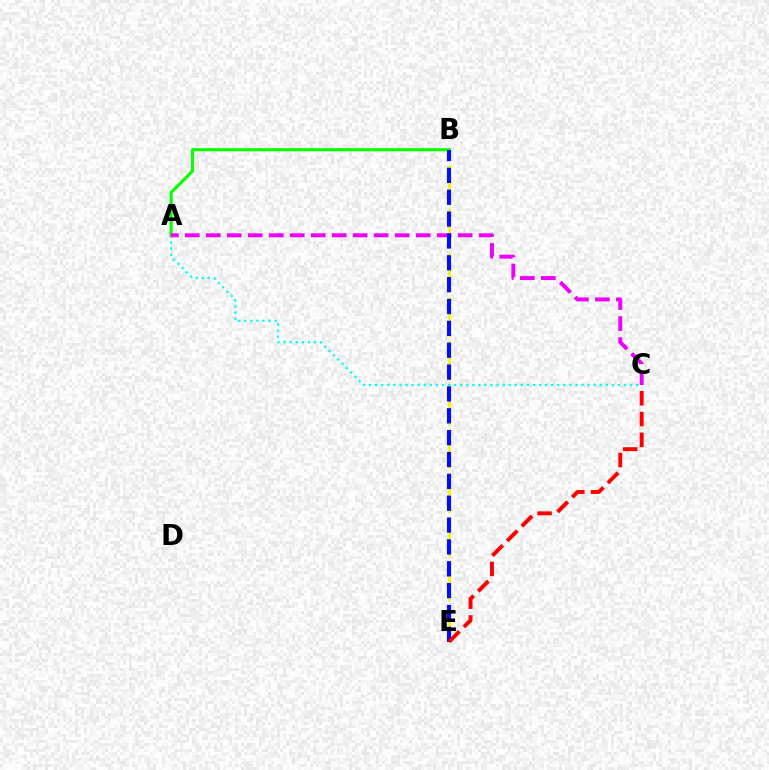{('B', 'E'): [{'color': '#fcf500', 'line_style': 'dashed', 'thickness': 1.99}, {'color': '#0010ff', 'line_style': 'dashed', 'thickness': 2.97}], ('A', 'C'): [{'color': '#00fff6', 'line_style': 'dotted', 'thickness': 1.65}, {'color': '#ee00ff', 'line_style': 'dashed', 'thickness': 2.85}], ('A', 'B'): [{'color': '#08ff00', 'line_style': 'solid', 'thickness': 2.24}], ('C', 'E'): [{'color': '#ff0000', 'line_style': 'dashed', 'thickness': 2.82}]}